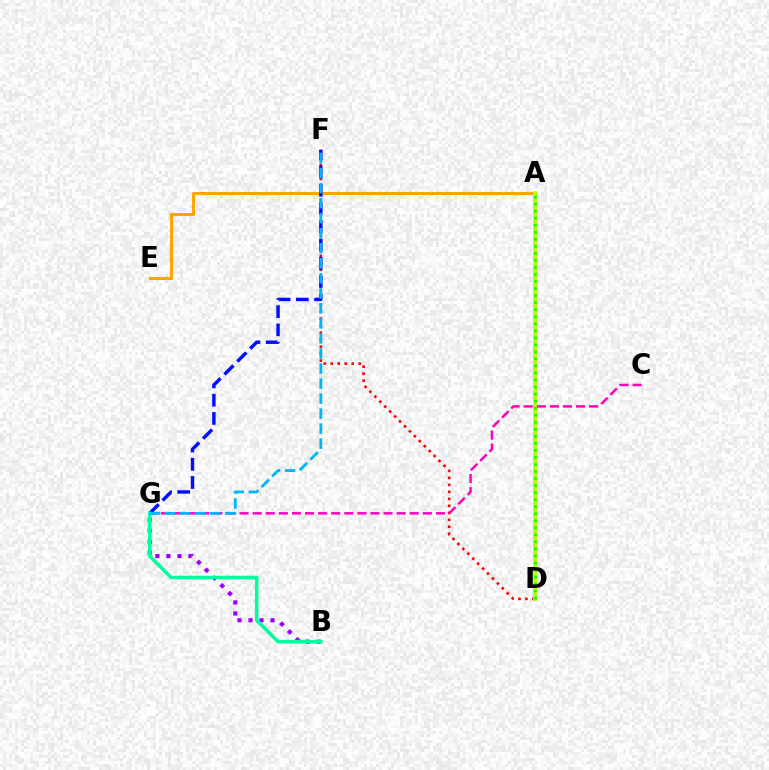{('B', 'G'): [{'color': '#9b00ff', 'line_style': 'dotted', 'thickness': 2.99}, {'color': '#00ff9d', 'line_style': 'solid', 'thickness': 2.55}], ('A', 'E'): [{'color': '#ffa500', 'line_style': 'solid', 'thickness': 2.2}], ('D', 'F'): [{'color': '#ff0000', 'line_style': 'dotted', 'thickness': 1.9}], ('C', 'G'): [{'color': '#ff00bd', 'line_style': 'dashed', 'thickness': 1.78}], ('A', 'D'): [{'color': '#b3ff00', 'line_style': 'solid', 'thickness': 2.73}, {'color': '#08ff00', 'line_style': 'dotted', 'thickness': 1.91}], ('F', 'G'): [{'color': '#0010ff', 'line_style': 'dashed', 'thickness': 2.48}, {'color': '#00b5ff', 'line_style': 'dashed', 'thickness': 2.04}]}